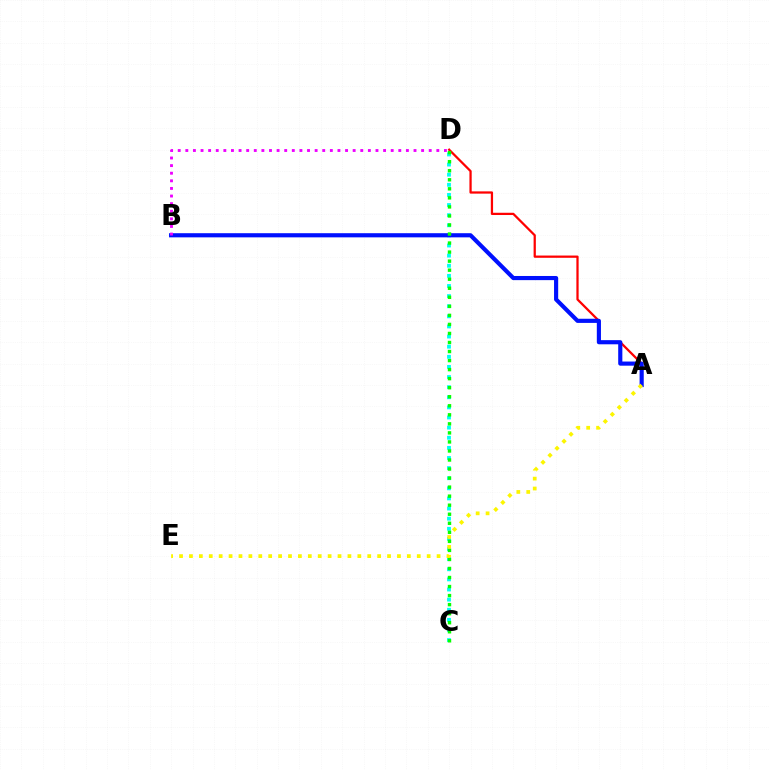{('A', 'D'): [{'color': '#ff0000', 'line_style': 'solid', 'thickness': 1.62}], ('C', 'D'): [{'color': '#00fff6', 'line_style': 'dotted', 'thickness': 2.75}, {'color': '#08ff00', 'line_style': 'dotted', 'thickness': 2.46}], ('A', 'B'): [{'color': '#0010ff', 'line_style': 'solid', 'thickness': 2.99}], ('B', 'D'): [{'color': '#ee00ff', 'line_style': 'dotted', 'thickness': 2.07}], ('A', 'E'): [{'color': '#fcf500', 'line_style': 'dotted', 'thickness': 2.69}]}